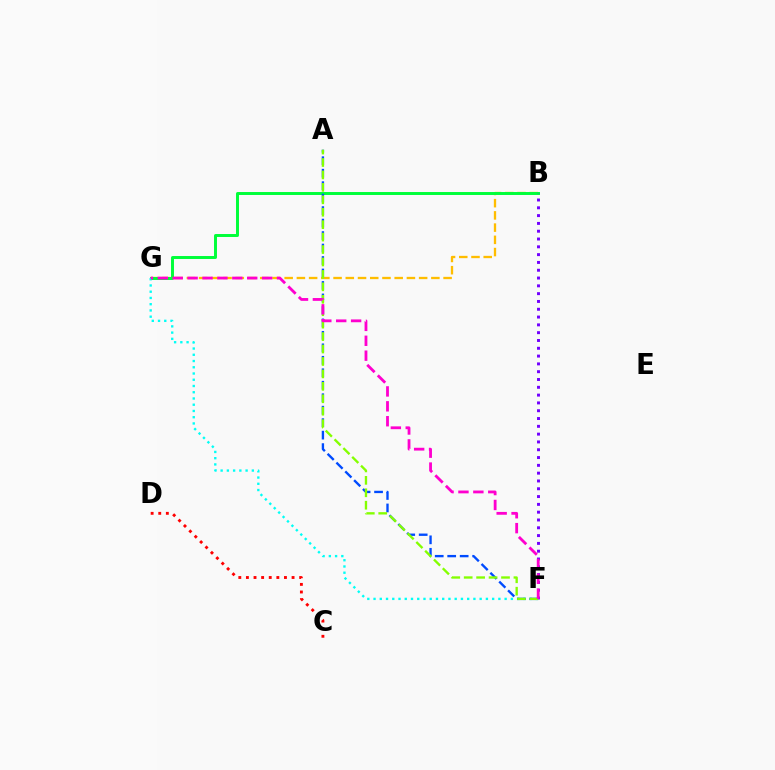{('B', 'G'): [{'color': '#ffbd00', 'line_style': 'dashed', 'thickness': 1.66}, {'color': '#00ff39', 'line_style': 'solid', 'thickness': 2.13}], ('B', 'F'): [{'color': '#7200ff', 'line_style': 'dotted', 'thickness': 2.12}], ('F', 'G'): [{'color': '#00fff6', 'line_style': 'dotted', 'thickness': 1.7}, {'color': '#ff00cf', 'line_style': 'dashed', 'thickness': 2.02}], ('A', 'F'): [{'color': '#004bff', 'line_style': 'dashed', 'thickness': 1.69}, {'color': '#84ff00', 'line_style': 'dashed', 'thickness': 1.69}], ('C', 'D'): [{'color': '#ff0000', 'line_style': 'dotted', 'thickness': 2.07}]}